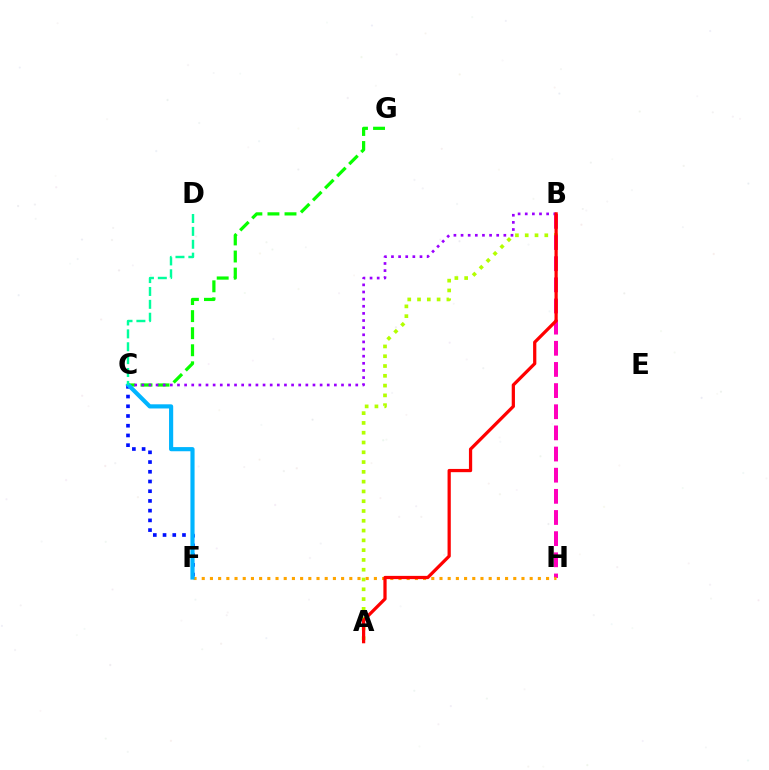{('A', 'B'): [{'color': '#b3ff00', 'line_style': 'dotted', 'thickness': 2.66}, {'color': '#ff0000', 'line_style': 'solid', 'thickness': 2.33}], ('C', 'G'): [{'color': '#08ff00', 'line_style': 'dashed', 'thickness': 2.32}], ('C', 'F'): [{'color': '#0010ff', 'line_style': 'dotted', 'thickness': 2.64}, {'color': '#00b5ff', 'line_style': 'solid', 'thickness': 2.99}], ('B', 'H'): [{'color': '#ff00bd', 'line_style': 'dashed', 'thickness': 2.87}], ('B', 'C'): [{'color': '#9b00ff', 'line_style': 'dotted', 'thickness': 1.94}], ('F', 'H'): [{'color': '#ffa500', 'line_style': 'dotted', 'thickness': 2.23}], ('C', 'D'): [{'color': '#00ff9d', 'line_style': 'dashed', 'thickness': 1.75}]}